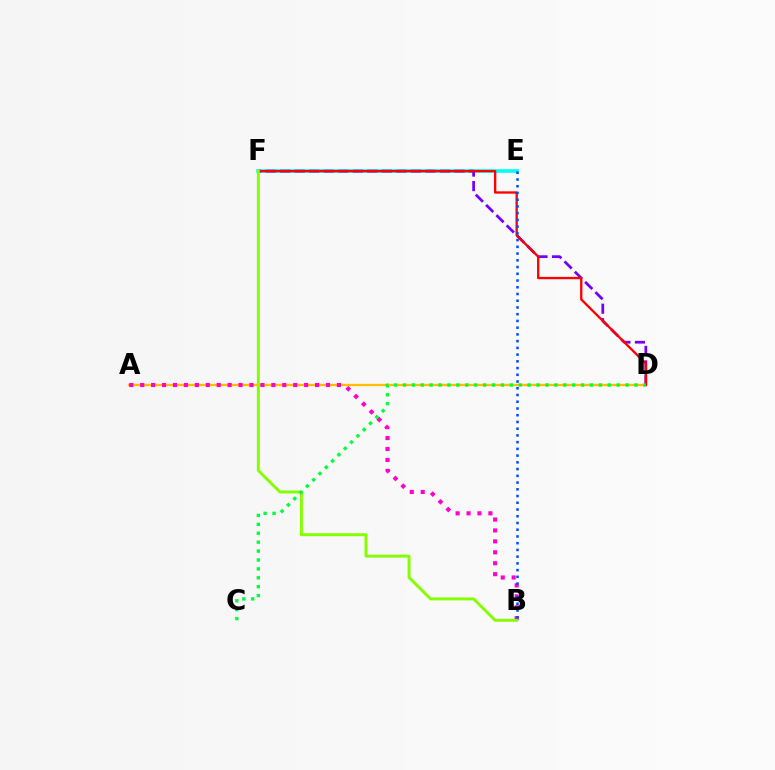{('E', 'F'): [{'color': '#00fff6', 'line_style': 'solid', 'thickness': 2.61}], ('A', 'D'): [{'color': '#ffbd00', 'line_style': 'solid', 'thickness': 1.68}], ('D', 'F'): [{'color': '#7200ff', 'line_style': 'dashed', 'thickness': 1.97}, {'color': '#ff0000', 'line_style': 'solid', 'thickness': 1.68}], ('A', 'B'): [{'color': '#ff00cf', 'line_style': 'dotted', 'thickness': 2.97}], ('B', 'F'): [{'color': '#84ff00', 'line_style': 'solid', 'thickness': 2.12}], ('B', 'E'): [{'color': '#004bff', 'line_style': 'dotted', 'thickness': 1.83}], ('C', 'D'): [{'color': '#00ff39', 'line_style': 'dotted', 'thickness': 2.42}]}